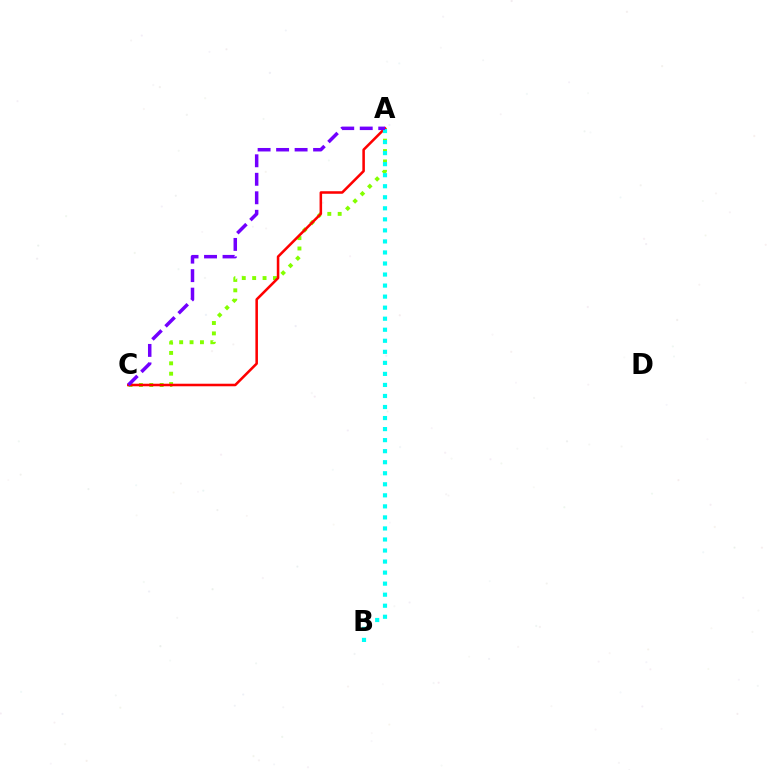{('A', 'C'): [{'color': '#84ff00', 'line_style': 'dotted', 'thickness': 2.82}, {'color': '#ff0000', 'line_style': 'solid', 'thickness': 1.84}, {'color': '#7200ff', 'line_style': 'dashed', 'thickness': 2.51}], ('A', 'B'): [{'color': '#00fff6', 'line_style': 'dotted', 'thickness': 3.0}]}